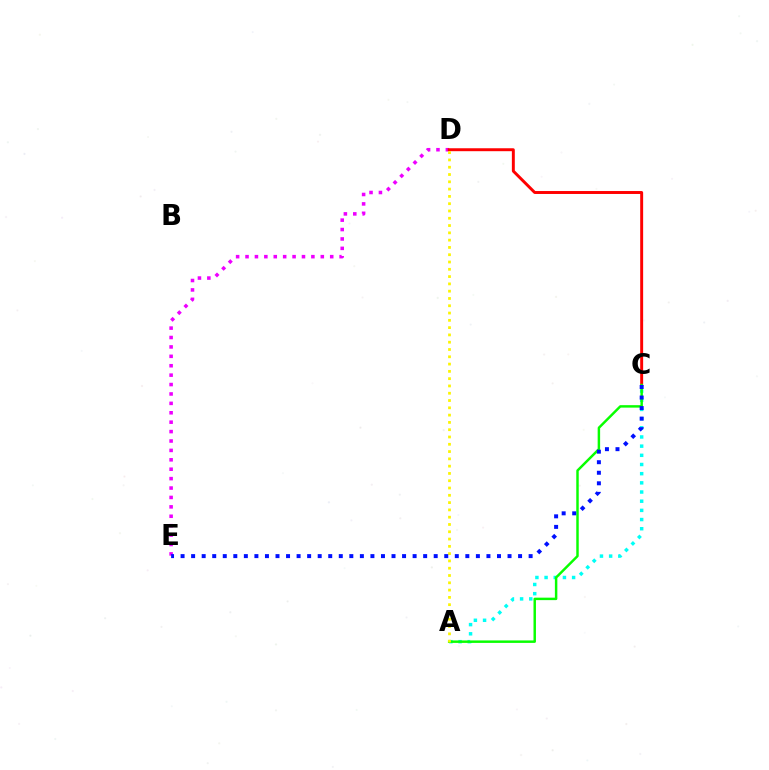{('D', 'E'): [{'color': '#ee00ff', 'line_style': 'dotted', 'thickness': 2.56}], ('C', 'D'): [{'color': '#ff0000', 'line_style': 'solid', 'thickness': 2.11}], ('A', 'C'): [{'color': '#00fff6', 'line_style': 'dotted', 'thickness': 2.49}, {'color': '#08ff00', 'line_style': 'solid', 'thickness': 1.77}], ('A', 'D'): [{'color': '#fcf500', 'line_style': 'dotted', 'thickness': 1.98}], ('C', 'E'): [{'color': '#0010ff', 'line_style': 'dotted', 'thickness': 2.87}]}